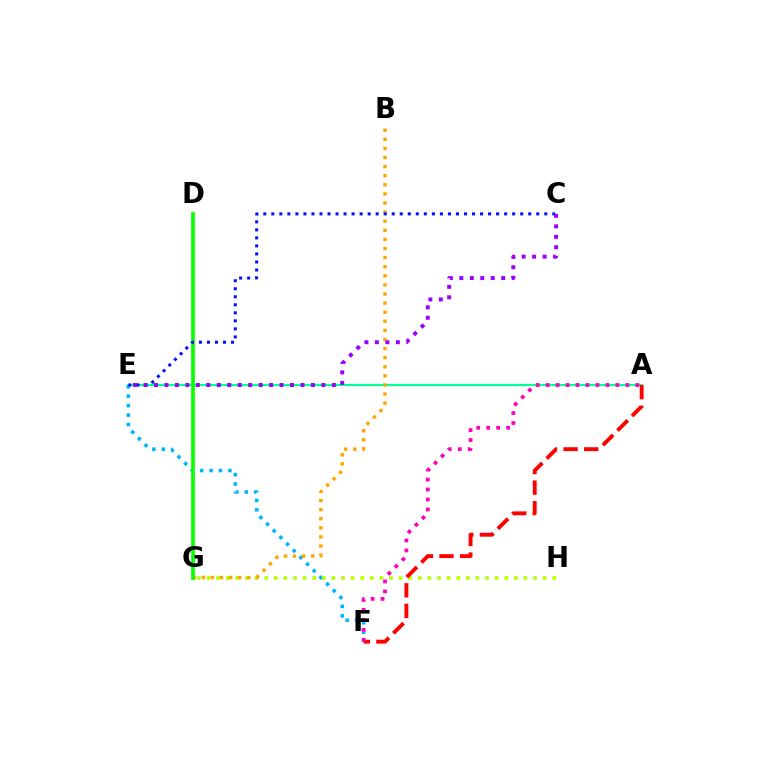{('E', 'F'): [{'color': '#00b5ff', 'line_style': 'dotted', 'thickness': 2.56}], ('G', 'H'): [{'color': '#b3ff00', 'line_style': 'dotted', 'thickness': 2.61}], ('A', 'E'): [{'color': '#00ff9d', 'line_style': 'solid', 'thickness': 1.57}], ('B', 'G'): [{'color': '#ffa500', 'line_style': 'dotted', 'thickness': 2.47}], ('D', 'G'): [{'color': '#08ff00', 'line_style': 'solid', 'thickness': 2.66}], ('C', 'E'): [{'color': '#0010ff', 'line_style': 'dotted', 'thickness': 2.18}, {'color': '#9b00ff', 'line_style': 'dotted', 'thickness': 2.84}], ('A', 'F'): [{'color': '#ff0000', 'line_style': 'dashed', 'thickness': 2.8}, {'color': '#ff00bd', 'line_style': 'dotted', 'thickness': 2.71}]}